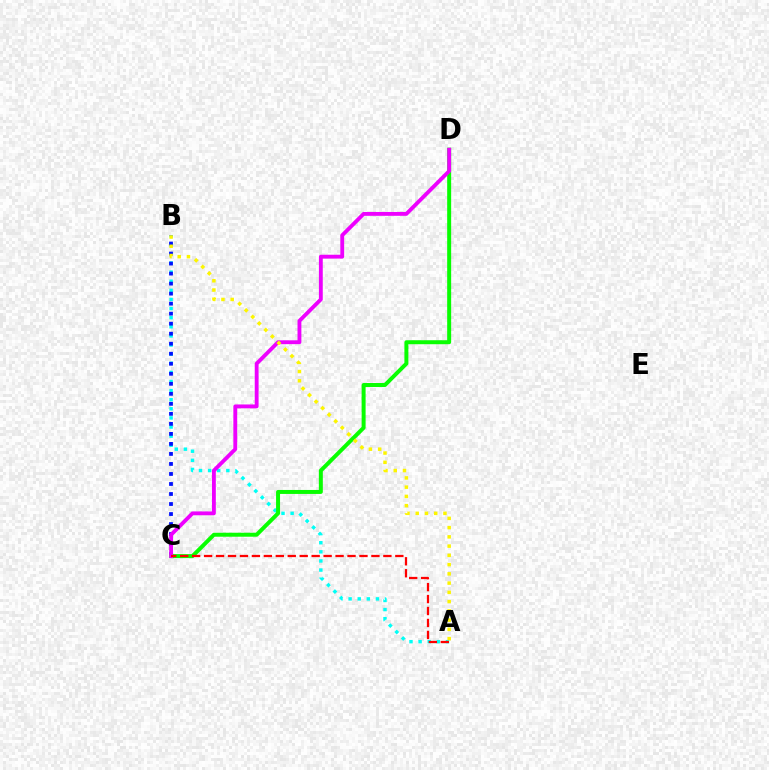{('A', 'B'): [{'color': '#00fff6', 'line_style': 'dotted', 'thickness': 2.48}, {'color': '#fcf500', 'line_style': 'dotted', 'thickness': 2.51}], ('B', 'C'): [{'color': '#0010ff', 'line_style': 'dotted', 'thickness': 2.72}], ('C', 'D'): [{'color': '#08ff00', 'line_style': 'solid', 'thickness': 2.86}, {'color': '#ee00ff', 'line_style': 'solid', 'thickness': 2.77}], ('A', 'C'): [{'color': '#ff0000', 'line_style': 'dashed', 'thickness': 1.62}]}